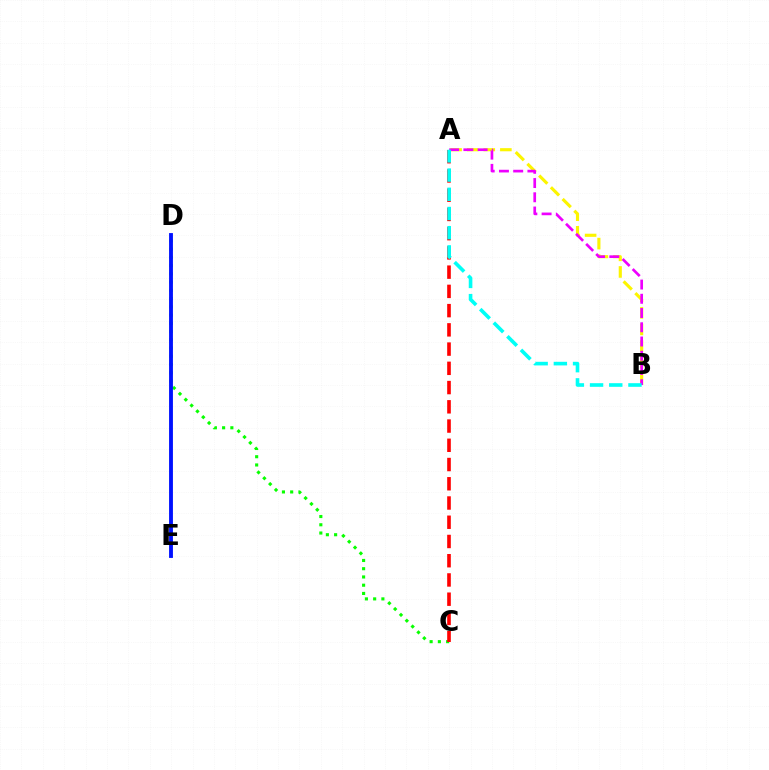{('A', 'B'): [{'color': '#fcf500', 'line_style': 'dashed', 'thickness': 2.25}, {'color': '#ee00ff', 'line_style': 'dashed', 'thickness': 1.93}, {'color': '#00fff6', 'line_style': 'dashed', 'thickness': 2.61}], ('C', 'D'): [{'color': '#08ff00', 'line_style': 'dotted', 'thickness': 2.24}], ('D', 'E'): [{'color': '#0010ff', 'line_style': 'solid', 'thickness': 2.77}], ('A', 'C'): [{'color': '#ff0000', 'line_style': 'dashed', 'thickness': 2.61}]}